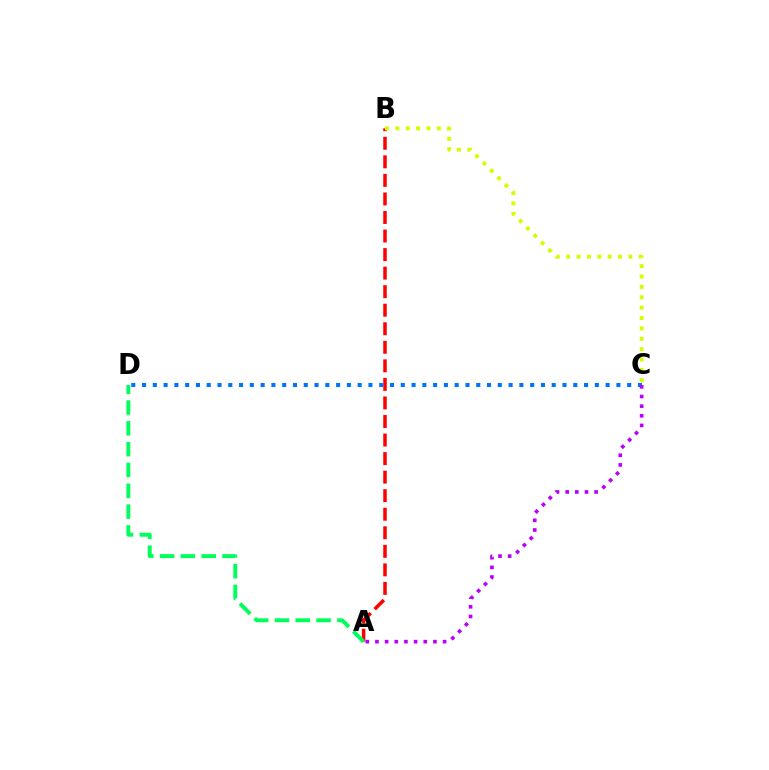{('A', 'B'): [{'color': '#ff0000', 'line_style': 'dashed', 'thickness': 2.52}], ('B', 'C'): [{'color': '#d1ff00', 'line_style': 'dotted', 'thickness': 2.82}], ('A', 'D'): [{'color': '#00ff5c', 'line_style': 'dashed', 'thickness': 2.83}], ('C', 'D'): [{'color': '#0074ff', 'line_style': 'dotted', 'thickness': 2.93}], ('A', 'C'): [{'color': '#b900ff', 'line_style': 'dotted', 'thickness': 2.62}]}